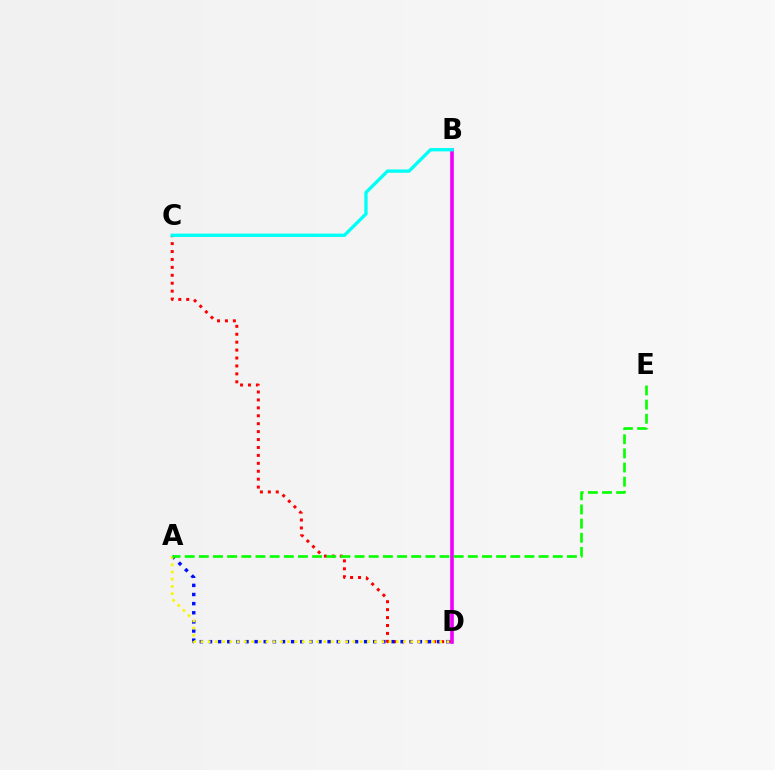{('C', 'D'): [{'color': '#ff0000', 'line_style': 'dotted', 'thickness': 2.15}], ('A', 'D'): [{'color': '#0010ff', 'line_style': 'dotted', 'thickness': 2.48}, {'color': '#fcf500', 'line_style': 'dotted', 'thickness': 1.97}], ('B', 'D'): [{'color': '#ee00ff', 'line_style': 'solid', 'thickness': 2.63}], ('B', 'C'): [{'color': '#00fff6', 'line_style': 'solid', 'thickness': 2.4}], ('A', 'E'): [{'color': '#08ff00', 'line_style': 'dashed', 'thickness': 1.92}]}